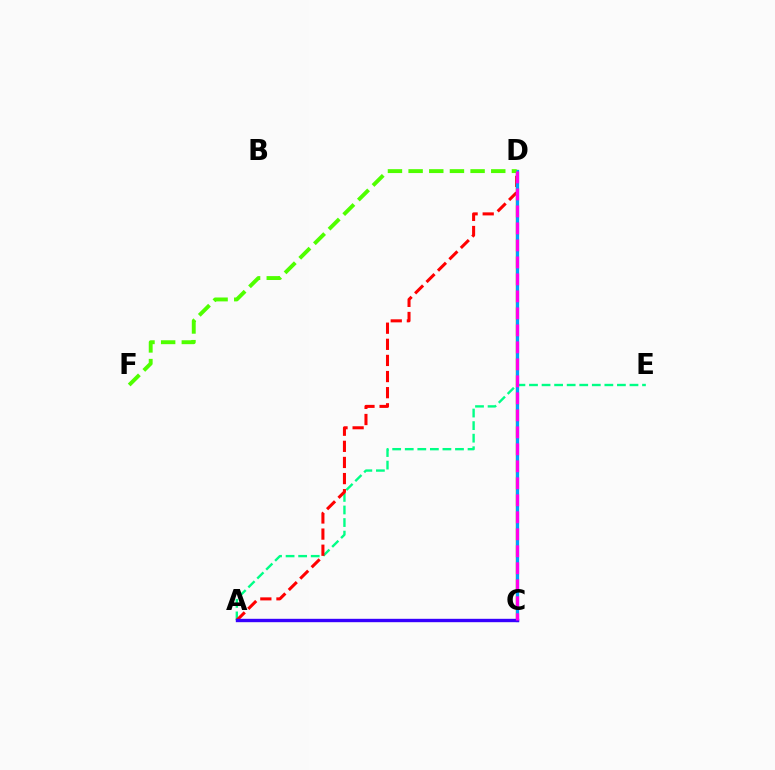{('A', 'E'): [{'color': '#00ff86', 'line_style': 'dashed', 'thickness': 1.71}], ('C', 'D'): [{'color': '#ffd500', 'line_style': 'solid', 'thickness': 1.77}, {'color': '#009eff', 'line_style': 'solid', 'thickness': 2.34}, {'color': '#ff00ed', 'line_style': 'dashed', 'thickness': 2.31}], ('A', 'D'): [{'color': '#ff0000', 'line_style': 'dashed', 'thickness': 2.19}], ('D', 'F'): [{'color': '#4fff00', 'line_style': 'dashed', 'thickness': 2.81}], ('A', 'C'): [{'color': '#3700ff', 'line_style': 'solid', 'thickness': 2.43}]}